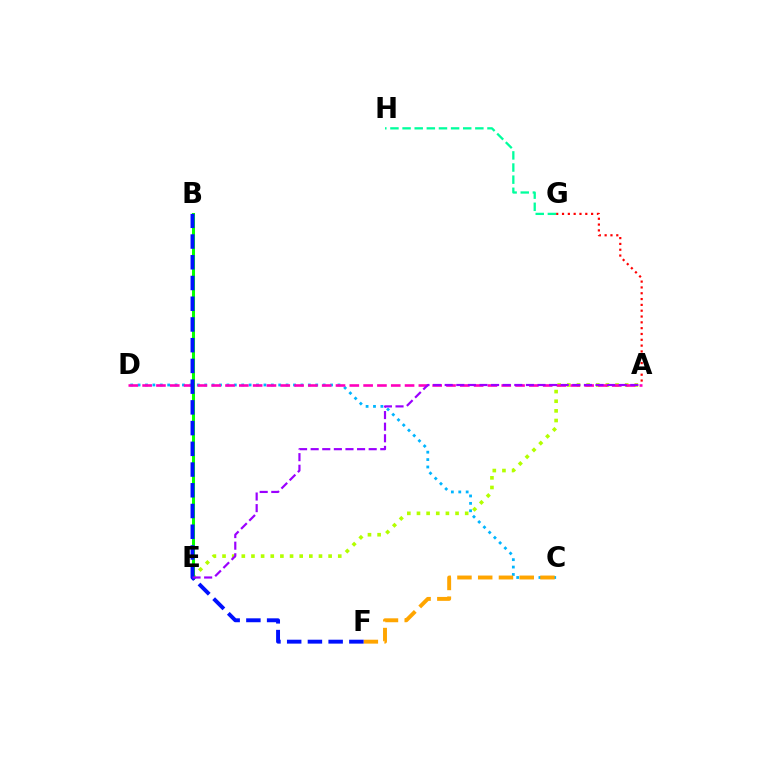{('A', 'E'): [{'color': '#b3ff00', 'line_style': 'dotted', 'thickness': 2.62}, {'color': '#9b00ff', 'line_style': 'dashed', 'thickness': 1.58}], ('B', 'E'): [{'color': '#08ff00', 'line_style': 'solid', 'thickness': 2.18}], ('C', 'D'): [{'color': '#00b5ff', 'line_style': 'dotted', 'thickness': 2.01}], ('C', 'F'): [{'color': '#ffa500', 'line_style': 'dashed', 'thickness': 2.82}], ('A', 'D'): [{'color': '#ff00bd', 'line_style': 'dashed', 'thickness': 1.88}], ('B', 'F'): [{'color': '#0010ff', 'line_style': 'dashed', 'thickness': 2.82}], ('A', 'G'): [{'color': '#ff0000', 'line_style': 'dotted', 'thickness': 1.58}], ('G', 'H'): [{'color': '#00ff9d', 'line_style': 'dashed', 'thickness': 1.65}]}